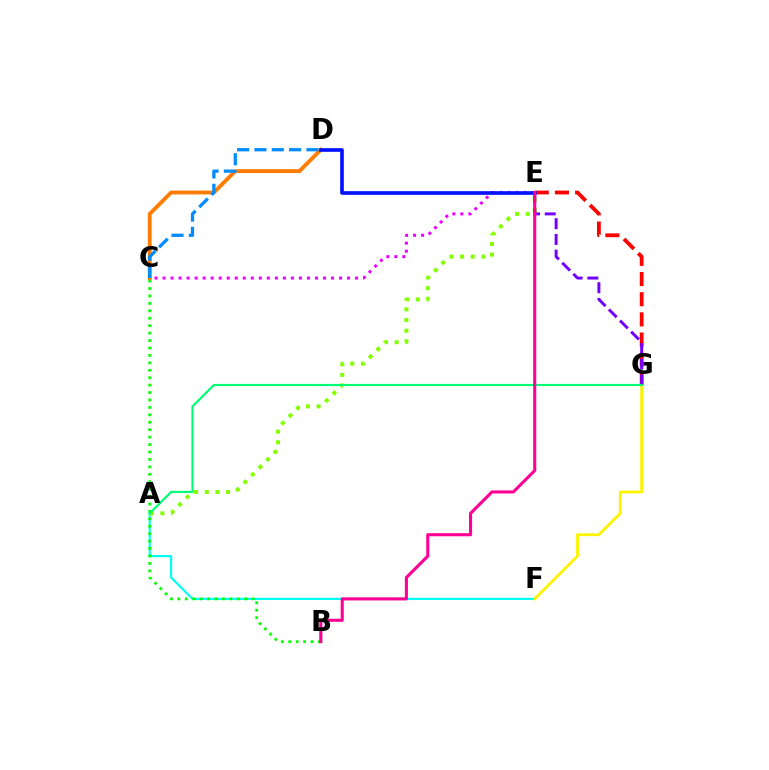{('A', 'F'): [{'color': '#00fff6', 'line_style': 'solid', 'thickness': 1.57}], ('C', 'D'): [{'color': '#ff7c00', 'line_style': 'solid', 'thickness': 2.77}, {'color': '#008cff', 'line_style': 'dashed', 'thickness': 2.35}], ('A', 'E'): [{'color': '#84ff00', 'line_style': 'dotted', 'thickness': 2.89}], ('C', 'E'): [{'color': '#ee00ff', 'line_style': 'dotted', 'thickness': 2.18}], ('E', 'G'): [{'color': '#ff0000', 'line_style': 'dashed', 'thickness': 2.74}, {'color': '#7200ff', 'line_style': 'dashed', 'thickness': 2.13}], ('F', 'G'): [{'color': '#fcf500', 'line_style': 'solid', 'thickness': 2.06}], ('B', 'C'): [{'color': '#08ff00', 'line_style': 'dotted', 'thickness': 2.02}], ('A', 'G'): [{'color': '#00ff74', 'line_style': 'solid', 'thickness': 1.57}], ('D', 'E'): [{'color': '#0010ff', 'line_style': 'solid', 'thickness': 2.62}], ('B', 'E'): [{'color': '#ff0094', 'line_style': 'solid', 'thickness': 2.22}]}